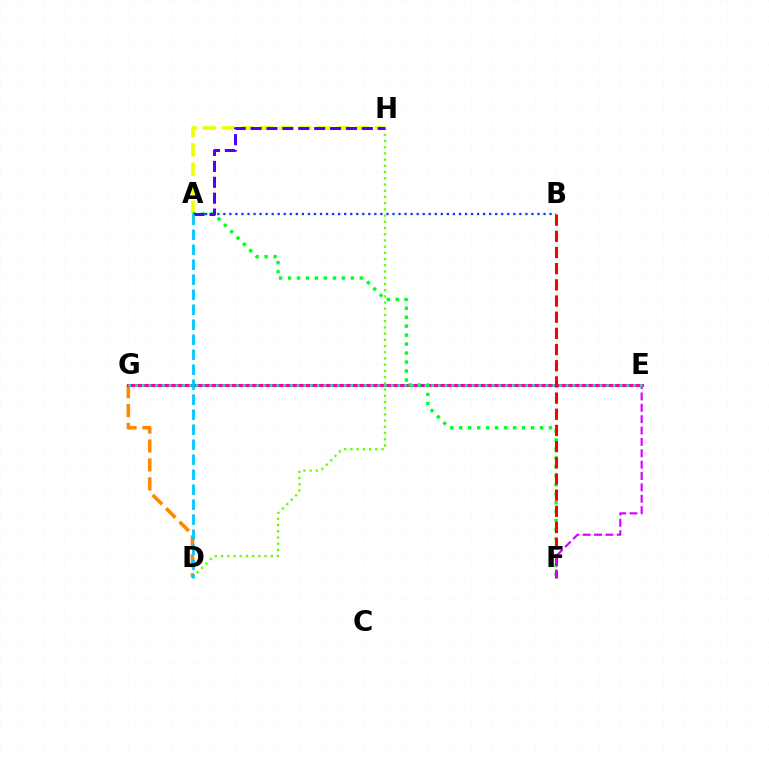{('A', 'H'): [{'color': '#eeff00', 'line_style': 'dashed', 'thickness': 2.6}, {'color': '#4f00ff', 'line_style': 'dashed', 'thickness': 2.16}], ('D', 'G'): [{'color': '#ff8800', 'line_style': 'dashed', 'thickness': 2.57}], ('A', 'B'): [{'color': '#003fff', 'line_style': 'dotted', 'thickness': 1.64}], ('E', 'G'): [{'color': '#ff00a0', 'line_style': 'solid', 'thickness': 2.18}, {'color': '#00ffaf', 'line_style': 'dotted', 'thickness': 1.83}], ('D', 'H'): [{'color': '#66ff00', 'line_style': 'dotted', 'thickness': 1.69}], ('A', 'F'): [{'color': '#00ff27', 'line_style': 'dotted', 'thickness': 2.44}], ('B', 'F'): [{'color': '#ff0000', 'line_style': 'dashed', 'thickness': 2.2}], ('E', 'F'): [{'color': '#d600ff', 'line_style': 'dashed', 'thickness': 1.54}], ('A', 'D'): [{'color': '#00c7ff', 'line_style': 'dashed', 'thickness': 2.04}]}